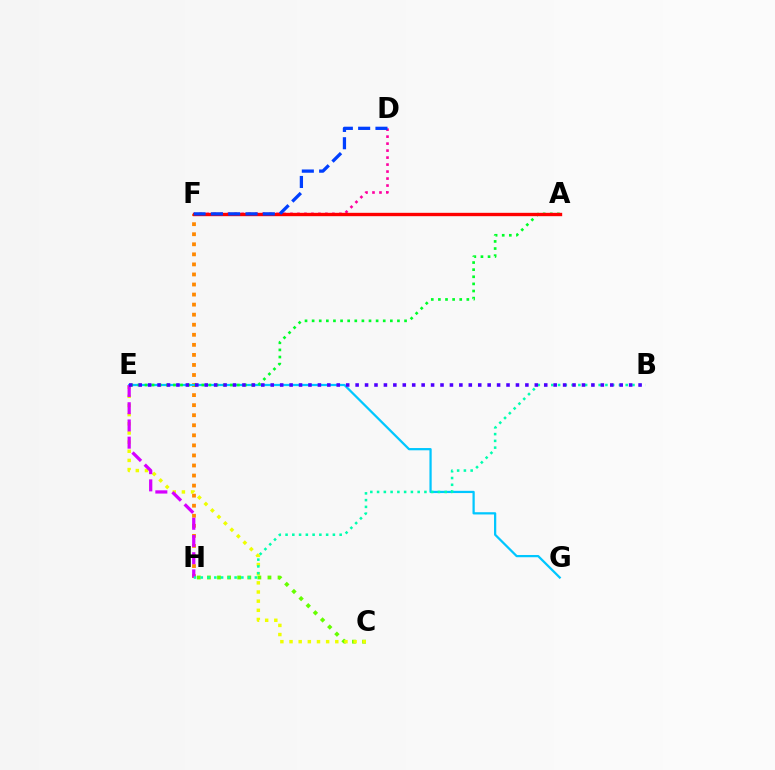{('F', 'H'): [{'color': '#ff8800', 'line_style': 'dotted', 'thickness': 2.73}], ('C', 'H'): [{'color': '#66ff00', 'line_style': 'dotted', 'thickness': 2.74}], ('C', 'E'): [{'color': '#eeff00', 'line_style': 'dotted', 'thickness': 2.49}], ('E', 'G'): [{'color': '#00c7ff', 'line_style': 'solid', 'thickness': 1.62}], ('E', 'H'): [{'color': '#d600ff', 'line_style': 'dashed', 'thickness': 2.34}], ('A', 'E'): [{'color': '#00ff27', 'line_style': 'dotted', 'thickness': 1.93}], ('D', 'F'): [{'color': '#ff00a0', 'line_style': 'dotted', 'thickness': 1.9}, {'color': '#003fff', 'line_style': 'dashed', 'thickness': 2.35}], ('B', 'H'): [{'color': '#00ffaf', 'line_style': 'dotted', 'thickness': 1.84}], ('B', 'E'): [{'color': '#4f00ff', 'line_style': 'dotted', 'thickness': 2.56}], ('A', 'F'): [{'color': '#ff0000', 'line_style': 'solid', 'thickness': 2.42}]}